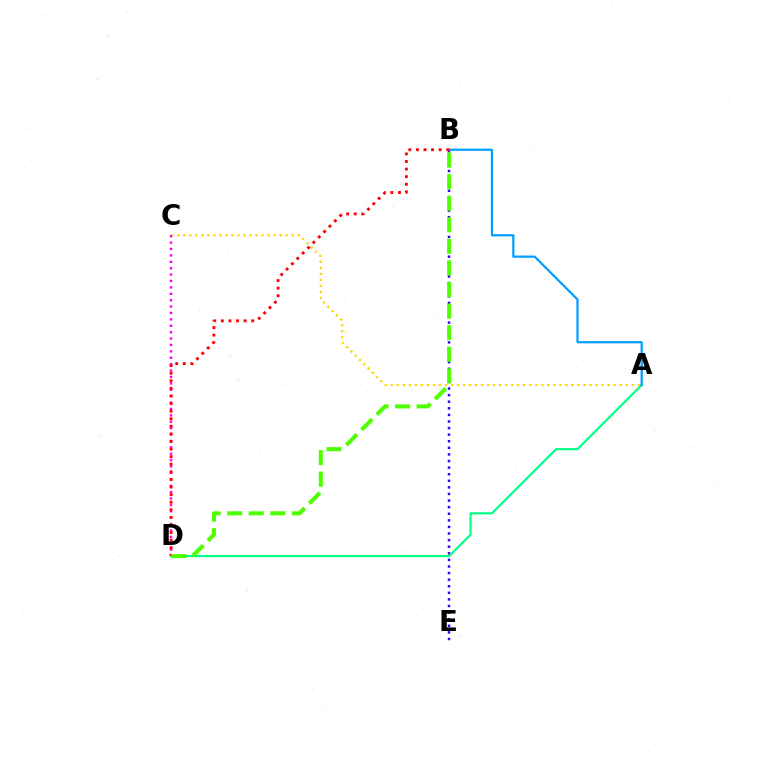{('B', 'E'): [{'color': '#3700ff', 'line_style': 'dotted', 'thickness': 1.79}], ('A', 'D'): [{'color': '#00ff86', 'line_style': 'solid', 'thickness': 1.55}], ('A', 'C'): [{'color': '#ffd500', 'line_style': 'dotted', 'thickness': 1.64}], ('C', 'D'): [{'color': '#ff00ed', 'line_style': 'dotted', 'thickness': 1.74}], ('A', 'B'): [{'color': '#009eff', 'line_style': 'solid', 'thickness': 1.6}], ('B', 'D'): [{'color': '#ff0000', 'line_style': 'dotted', 'thickness': 2.06}, {'color': '#4fff00', 'line_style': 'dashed', 'thickness': 2.93}]}